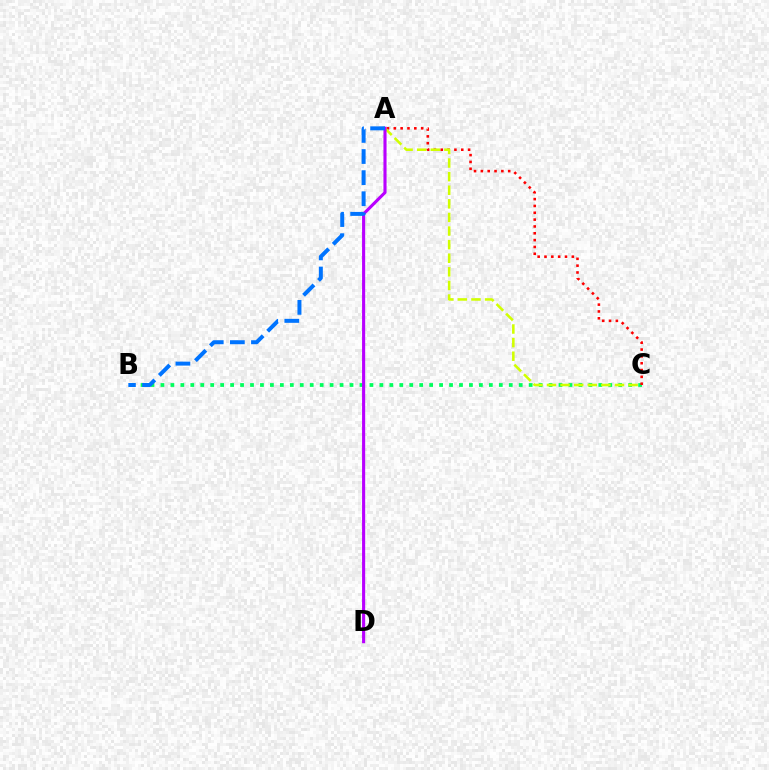{('B', 'C'): [{'color': '#00ff5c', 'line_style': 'dotted', 'thickness': 2.7}], ('A', 'C'): [{'color': '#ff0000', 'line_style': 'dotted', 'thickness': 1.86}, {'color': '#d1ff00', 'line_style': 'dashed', 'thickness': 1.85}], ('A', 'D'): [{'color': '#b900ff', 'line_style': 'solid', 'thickness': 2.24}], ('A', 'B'): [{'color': '#0074ff', 'line_style': 'dashed', 'thickness': 2.87}]}